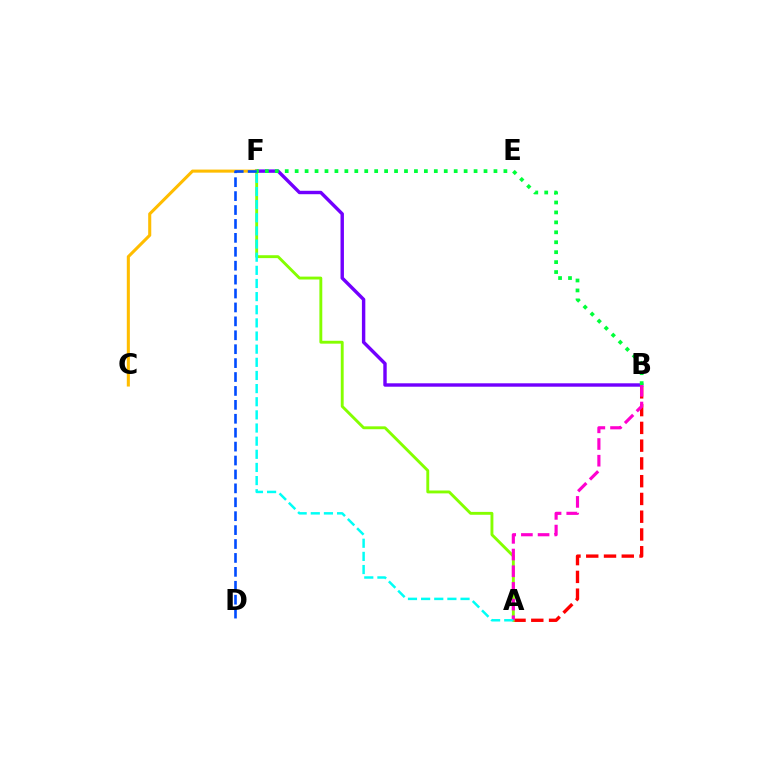{('A', 'B'): [{'color': '#ff0000', 'line_style': 'dashed', 'thickness': 2.41}, {'color': '#ff00cf', 'line_style': 'dashed', 'thickness': 2.27}], ('B', 'F'): [{'color': '#7200ff', 'line_style': 'solid', 'thickness': 2.46}, {'color': '#00ff39', 'line_style': 'dotted', 'thickness': 2.7}], ('C', 'F'): [{'color': '#ffbd00', 'line_style': 'solid', 'thickness': 2.21}], ('A', 'F'): [{'color': '#84ff00', 'line_style': 'solid', 'thickness': 2.08}, {'color': '#00fff6', 'line_style': 'dashed', 'thickness': 1.79}], ('D', 'F'): [{'color': '#004bff', 'line_style': 'dashed', 'thickness': 1.89}]}